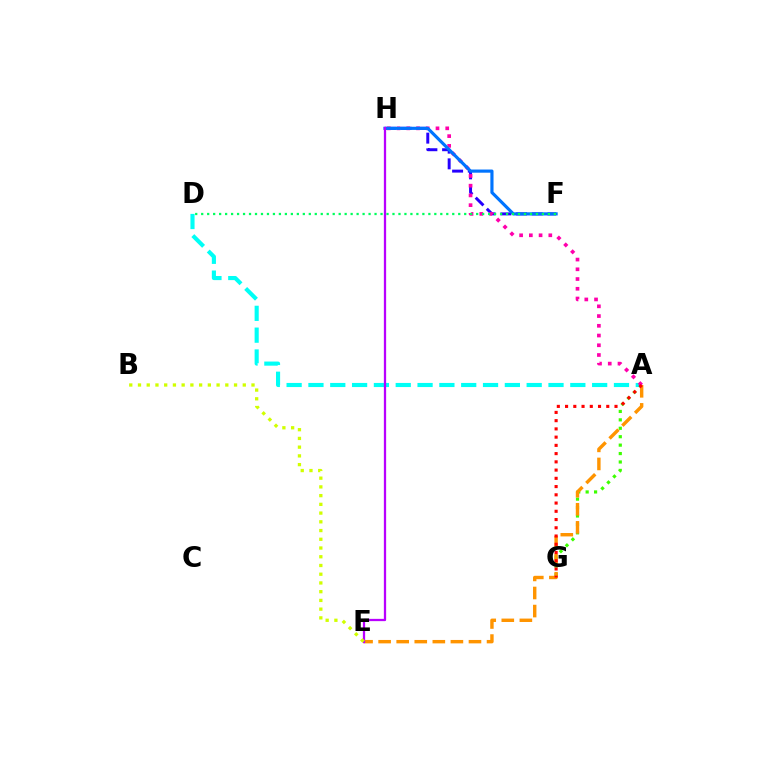{('A', 'G'): [{'color': '#3dff00', 'line_style': 'dotted', 'thickness': 2.29}, {'color': '#ff0000', 'line_style': 'dotted', 'thickness': 2.24}], ('A', 'D'): [{'color': '#00fff6', 'line_style': 'dashed', 'thickness': 2.96}], ('F', 'H'): [{'color': '#2500ff', 'line_style': 'dashed', 'thickness': 2.13}, {'color': '#0074ff', 'line_style': 'solid', 'thickness': 2.28}], ('A', 'H'): [{'color': '#ff00ac', 'line_style': 'dotted', 'thickness': 2.65}], ('D', 'F'): [{'color': '#00ff5c', 'line_style': 'dotted', 'thickness': 1.62}], ('A', 'E'): [{'color': '#ff9400', 'line_style': 'dashed', 'thickness': 2.45}], ('E', 'H'): [{'color': '#b900ff', 'line_style': 'solid', 'thickness': 1.64}], ('B', 'E'): [{'color': '#d1ff00', 'line_style': 'dotted', 'thickness': 2.37}]}